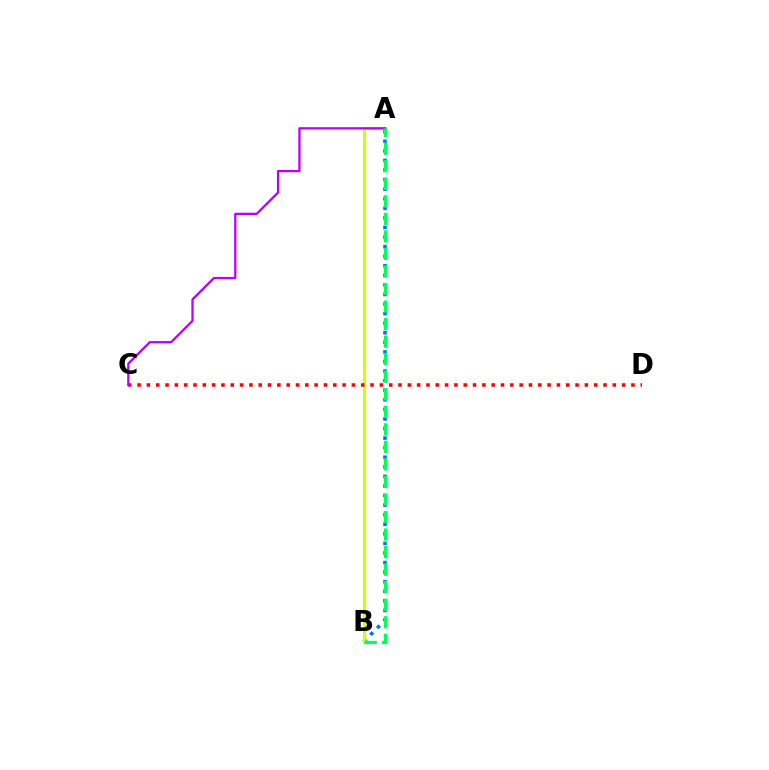{('A', 'B'): [{'color': '#0074ff', 'line_style': 'dotted', 'thickness': 2.6}, {'color': '#d1ff00', 'line_style': 'solid', 'thickness': 2.26}, {'color': '#00ff5c', 'line_style': 'dashed', 'thickness': 2.38}], ('C', 'D'): [{'color': '#ff0000', 'line_style': 'dotted', 'thickness': 2.53}], ('A', 'C'): [{'color': '#b900ff', 'line_style': 'solid', 'thickness': 1.64}]}